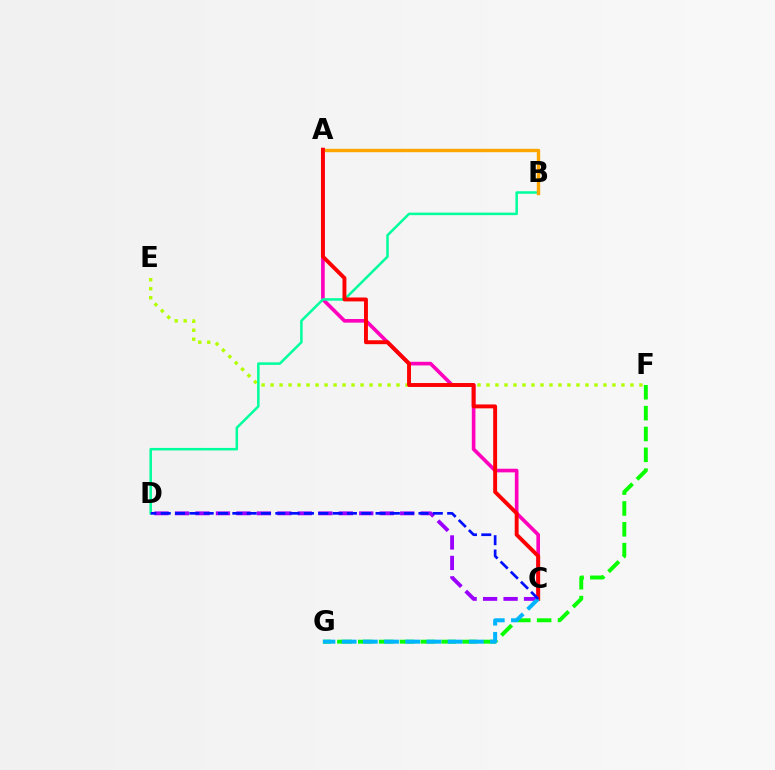{('A', 'C'): [{'color': '#ff00bd', 'line_style': 'solid', 'thickness': 2.62}, {'color': '#ff0000', 'line_style': 'solid', 'thickness': 2.81}], ('E', 'F'): [{'color': '#b3ff00', 'line_style': 'dotted', 'thickness': 2.44}], ('F', 'G'): [{'color': '#08ff00', 'line_style': 'dashed', 'thickness': 2.83}], ('C', 'D'): [{'color': '#9b00ff', 'line_style': 'dashed', 'thickness': 2.78}, {'color': '#0010ff', 'line_style': 'dashed', 'thickness': 1.95}], ('B', 'D'): [{'color': '#00ff9d', 'line_style': 'solid', 'thickness': 1.82}], ('A', 'B'): [{'color': '#ffa500', 'line_style': 'solid', 'thickness': 2.44}], ('C', 'G'): [{'color': '#00b5ff', 'line_style': 'dashed', 'thickness': 2.88}]}